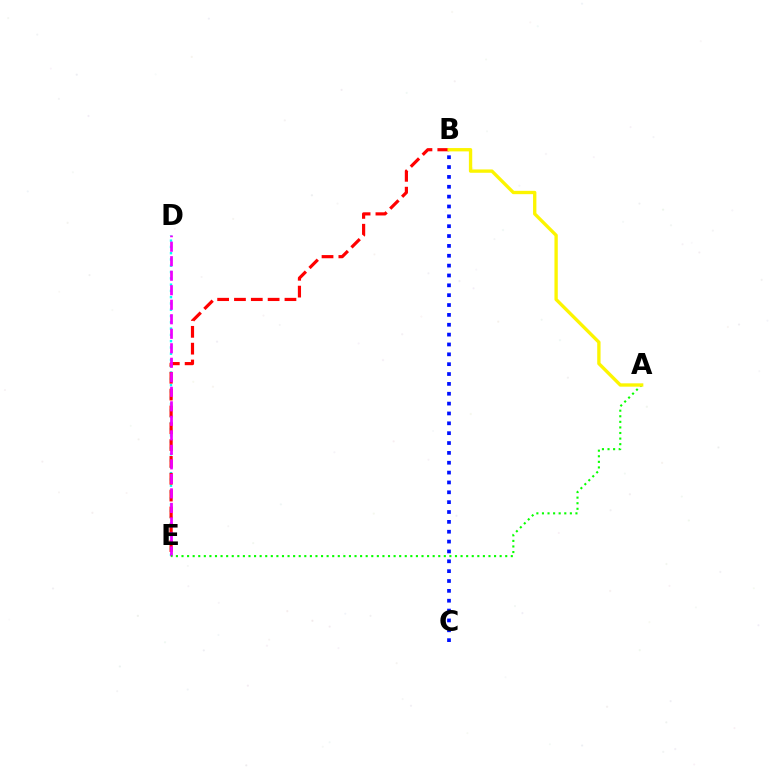{('D', 'E'): [{'color': '#00fff6', 'line_style': 'dotted', 'thickness': 1.71}, {'color': '#ee00ff', 'line_style': 'dashed', 'thickness': 1.97}], ('B', 'E'): [{'color': '#ff0000', 'line_style': 'dashed', 'thickness': 2.29}], ('A', 'E'): [{'color': '#08ff00', 'line_style': 'dotted', 'thickness': 1.52}], ('A', 'B'): [{'color': '#fcf500', 'line_style': 'solid', 'thickness': 2.4}], ('B', 'C'): [{'color': '#0010ff', 'line_style': 'dotted', 'thickness': 2.68}]}